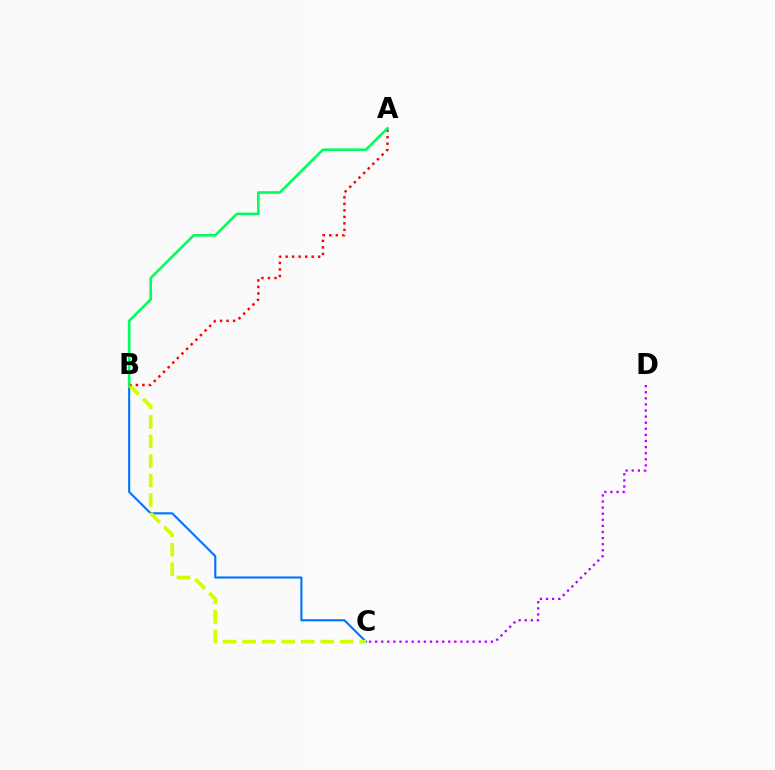{('B', 'C'): [{'color': '#0074ff', 'line_style': 'solid', 'thickness': 1.52}, {'color': '#d1ff00', 'line_style': 'dashed', 'thickness': 2.65}], ('C', 'D'): [{'color': '#b900ff', 'line_style': 'dotted', 'thickness': 1.66}], ('A', 'B'): [{'color': '#ff0000', 'line_style': 'dotted', 'thickness': 1.77}, {'color': '#00ff5c', 'line_style': 'solid', 'thickness': 1.88}]}